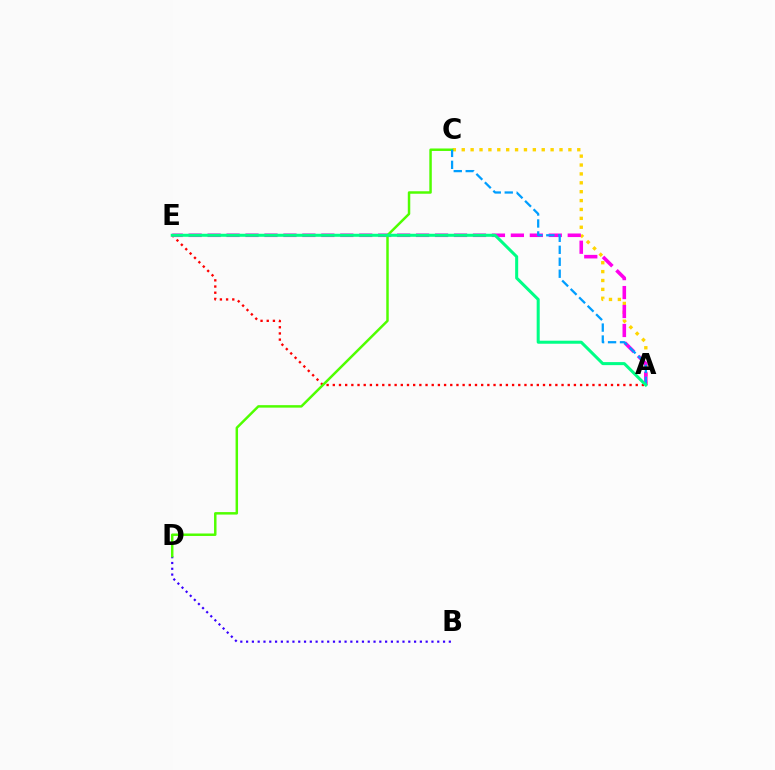{('A', 'E'): [{'color': '#ff0000', 'line_style': 'dotted', 'thickness': 1.68}, {'color': '#ff00ed', 'line_style': 'dashed', 'thickness': 2.57}, {'color': '#00ff86', 'line_style': 'solid', 'thickness': 2.18}], ('A', 'C'): [{'color': '#ffd500', 'line_style': 'dotted', 'thickness': 2.41}, {'color': '#009eff', 'line_style': 'dashed', 'thickness': 1.62}], ('B', 'D'): [{'color': '#3700ff', 'line_style': 'dotted', 'thickness': 1.57}], ('C', 'D'): [{'color': '#4fff00', 'line_style': 'solid', 'thickness': 1.78}]}